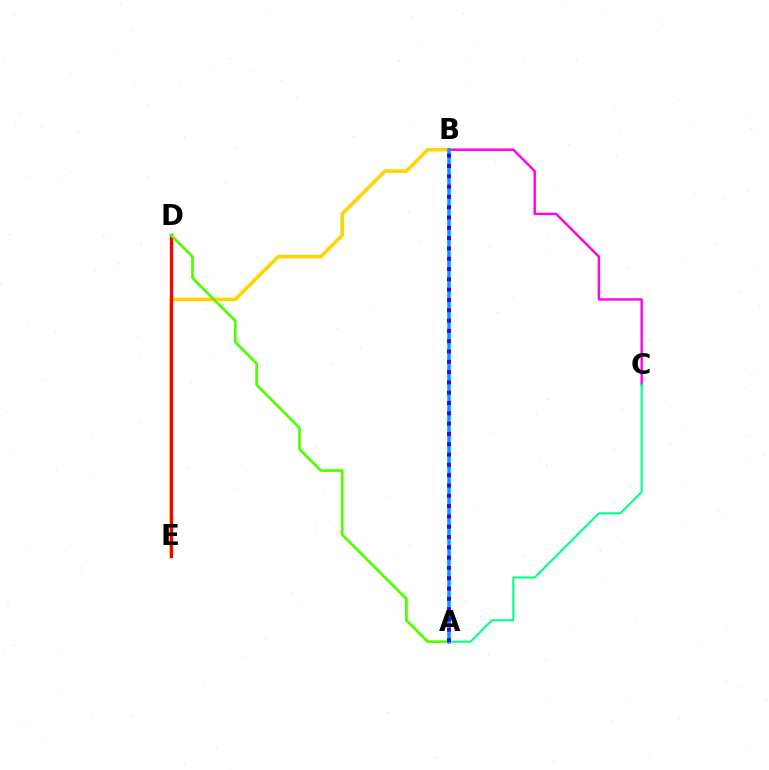{('B', 'E'): [{'color': '#ffd500', 'line_style': 'solid', 'thickness': 2.58}], ('B', 'C'): [{'color': '#ff00ed', 'line_style': 'solid', 'thickness': 1.73}], ('D', 'E'): [{'color': '#ff0000', 'line_style': 'solid', 'thickness': 2.37}], ('A', 'C'): [{'color': '#00ff86', 'line_style': 'solid', 'thickness': 1.51}], ('A', 'D'): [{'color': '#4fff00', 'line_style': 'solid', 'thickness': 1.96}], ('A', 'B'): [{'color': '#009eff', 'line_style': 'solid', 'thickness': 2.57}, {'color': '#3700ff', 'line_style': 'dotted', 'thickness': 2.8}]}